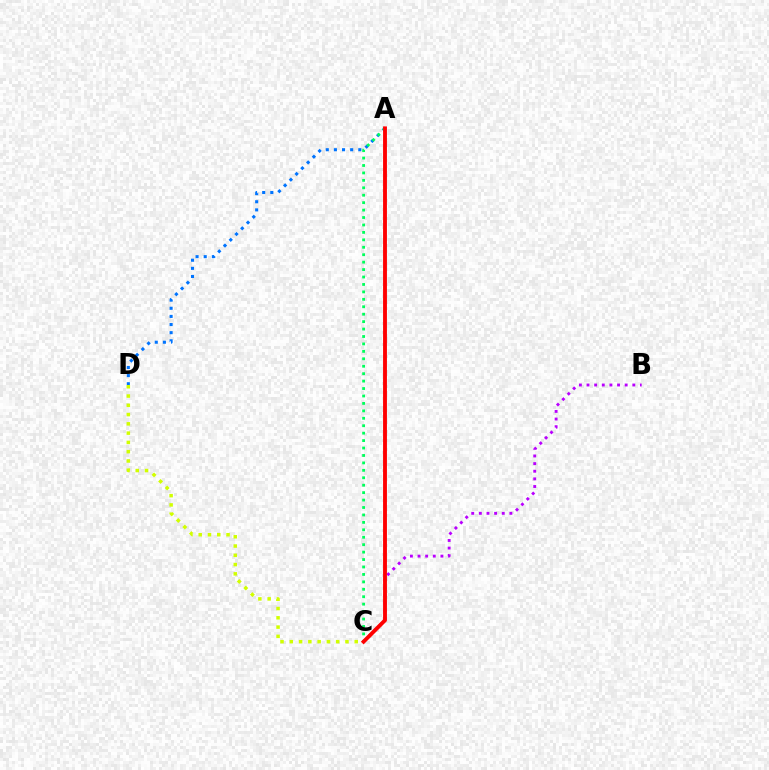{('A', 'D'): [{'color': '#0074ff', 'line_style': 'dotted', 'thickness': 2.21}], ('B', 'C'): [{'color': '#b900ff', 'line_style': 'dotted', 'thickness': 2.07}], ('A', 'C'): [{'color': '#00ff5c', 'line_style': 'dotted', 'thickness': 2.02}, {'color': '#ff0000', 'line_style': 'solid', 'thickness': 2.78}], ('C', 'D'): [{'color': '#d1ff00', 'line_style': 'dotted', 'thickness': 2.52}]}